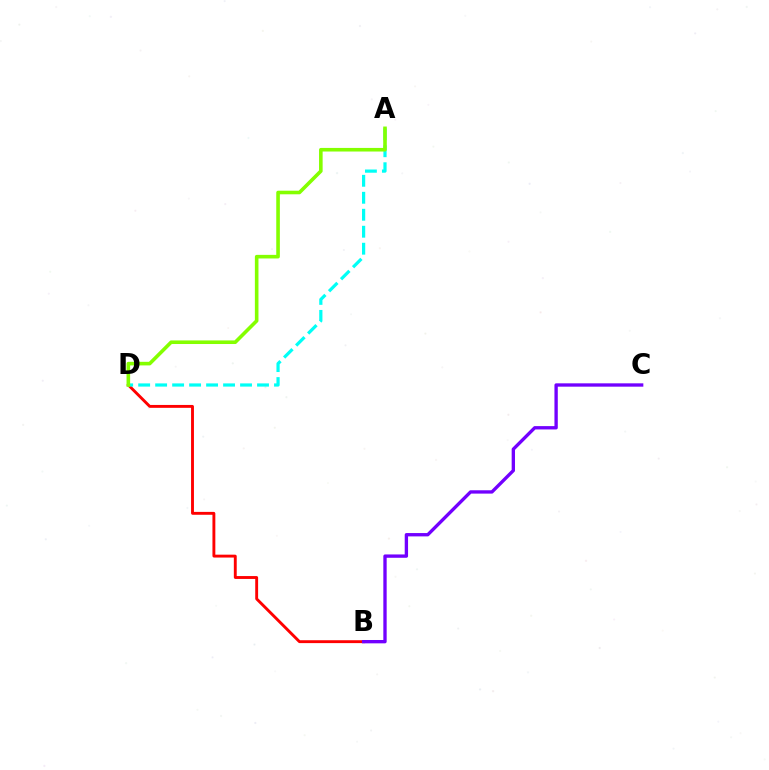{('B', 'D'): [{'color': '#ff0000', 'line_style': 'solid', 'thickness': 2.08}], ('A', 'D'): [{'color': '#00fff6', 'line_style': 'dashed', 'thickness': 2.31}, {'color': '#84ff00', 'line_style': 'solid', 'thickness': 2.59}], ('B', 'C'): [{'color': '#7200ff', 'line_style': 'solid', 'thickness': 2.4}]}